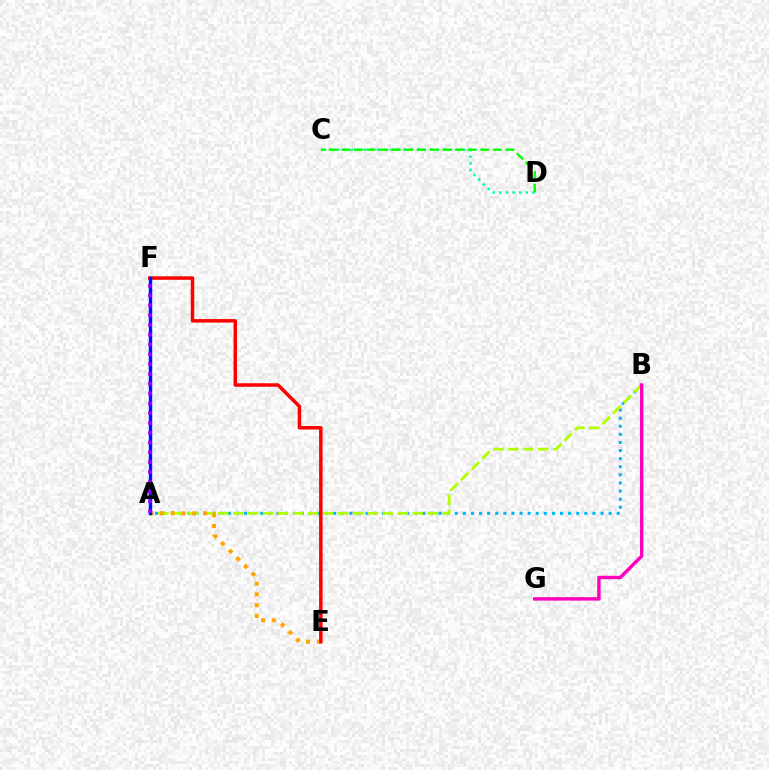{('A', 'B'): [{'color': '#00b5ff', 'line_style': 'dotted', 'thickness': 2.2}, {'color': '#b3ff00', 'line_style': 'dashed', 'thickness': 2.03}], ('A', 'E'): [{'color': '#ffa500', 'line_style': 'dotted', 'thickness': 2.92}], ('E', 'F'): [{'color': '#ff0000', 'line_style': 'solid', 'thickness': 2.51}], ('C', 'D'): [{'color': '#00ff9d', 'line_style': 'dotted', 'thickness': 1.8}, {'color': '#08ff00', 'line_style': 'dashed', 'thickness': 1.72}], ('B', 'G'): [{'color': '#ff00bd', 'line_style': 'solid', 'thickness': 2.45}], ('A', 'F'): [{'color': '#0010ff', 'line_style': 'solid', 'thickness': 2.44}, {'color': '#9b00ff', 'line_style': 'dotted', 'thickness': 2.66}]}